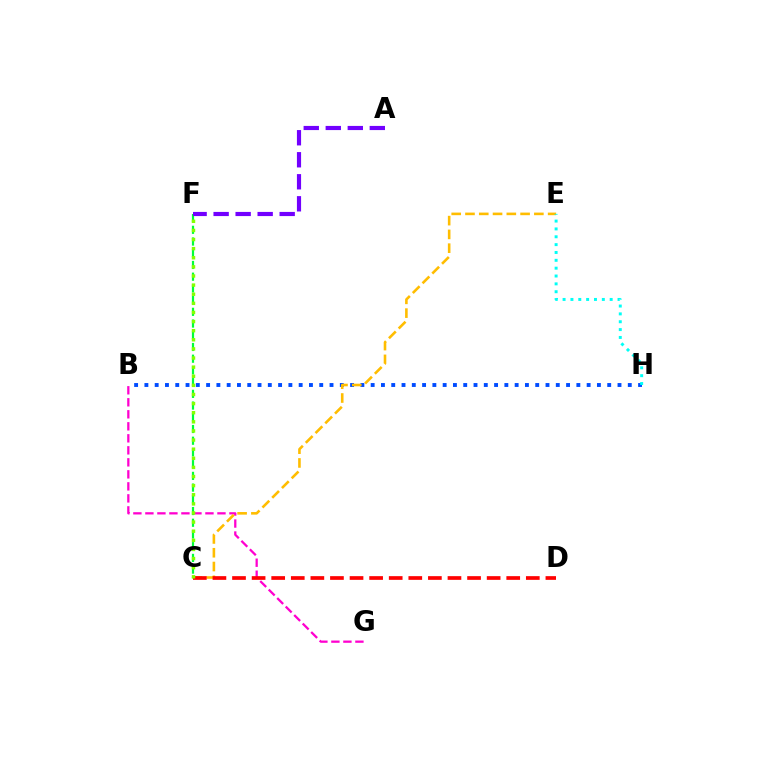{('B', 'H'): [{'color': '#004bff', 'line_style': 'dotted', 'thickness': 2.79}], ('B', 'G'): [{'color': '#ff00cf', 'line_style': 'dashed', 'thickness': 1.63}], ('C', 'F'): [{'color': '#00ff39', 'line_style': 'dashed', 'thickness': 1.59}, {'color': '#84ff00', 'line_style': 'dotted', 'thickness': 2.48}], ('C', 'E'): [{'color': '#ffbd00', 'line_style': 'dashed', 'thickness': 1.87}], ('E', 'H'): [{'color': '#00fff6', 'line_style': 'dotted', 'thickness': 2.13}], ('C', 'D'): [{'color': '#ff0000', 'line_style': 'dashed', 'thickness': 2.66}], ('A', 'F'): [{'color': '#7200ff', 'line_style': 'dashed', 'thickness': 2.99}]}